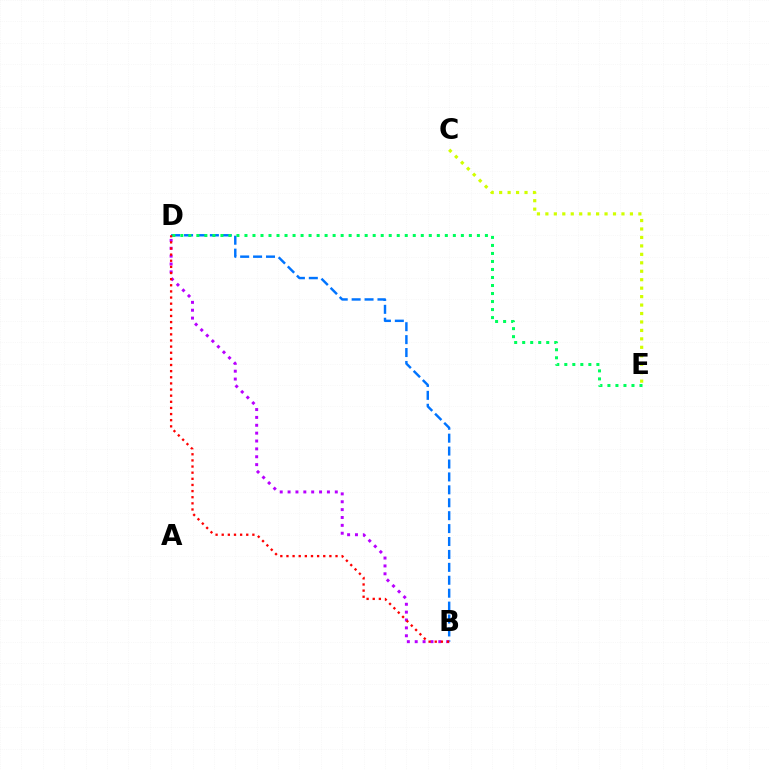{('B', 'D'): [{'color': '#0074ff', 'line_style': 'dashed', 'thickness': 1.75}, {'color': '#b900ff', 'line_style': 'dotted', 'thickness': 2.14}, {'color': '#ff0000', 'line_style': 'dotted', 'thickness': 1.67}], ('C', 'E'): [{'color': '#d1ff00', 'line_style': 'dotted', 'thickness': 2.3}], ('D', 'E'): [{'color': '#00ff5c', 'line_style': 'dotted', 'thickness': 2.18}]}